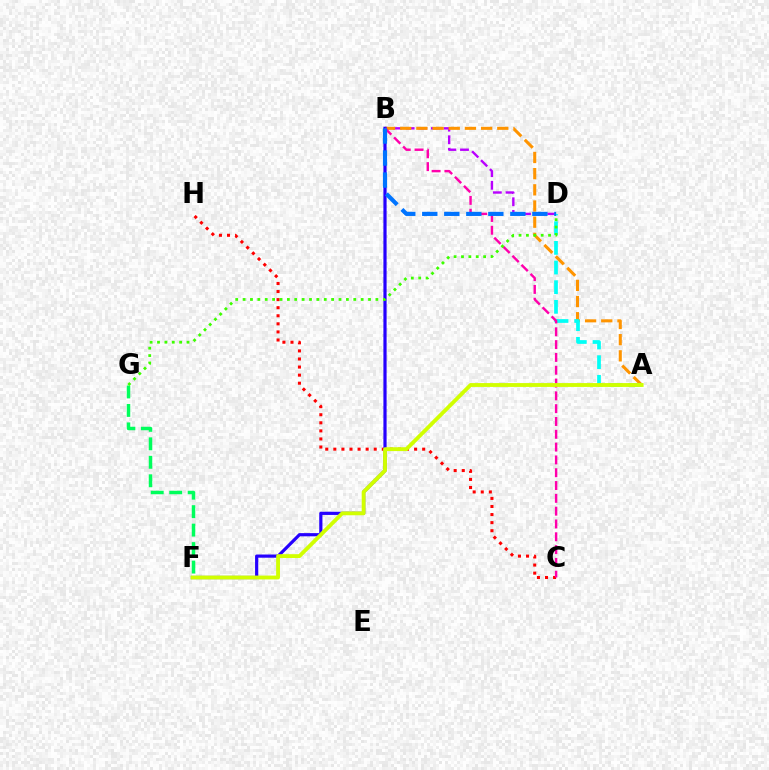{('B', 'D'): [{'color': '#b900ff', 'line_style': 'dashed', 'thickness': 1.71}, {'color': '#0074ff', 'line_style': 'dashed', 'thickness': 2.99}], ('A', 'B'): [{'color': '#ff9400', 'line_style': 'dashed', 'thickness': 2.2}], ('C', 'H'): [{'color': '#ff0000', 'line_style': 'dotted', 'thickness': 2.19}], ('B', 'F'): [{'color': '#2500ff', 'line_style': 'solid', 'thickness': 2.3}], ('A', 'D'): [{'color': '#00fff6', 'line_style': 'dashed', 'thickness': 2.67}], ('B', 'C'): [{'color': '#ff00ac', 'line_style': 'dashed', 'thickness': 1.74}], ('A', 'F'): [{'color': '#d1ff00', 'line_style': 'solid', 'thickness': 2.77}], ('F', 'G'): [{'color': '#00ff5c', 'line_style': 'dashed', 'thickness': 2.51}], ('D', 'G'): [{'color': '#3dff00', 'line_style': 'dotted', 'thickness': 2.0}]}